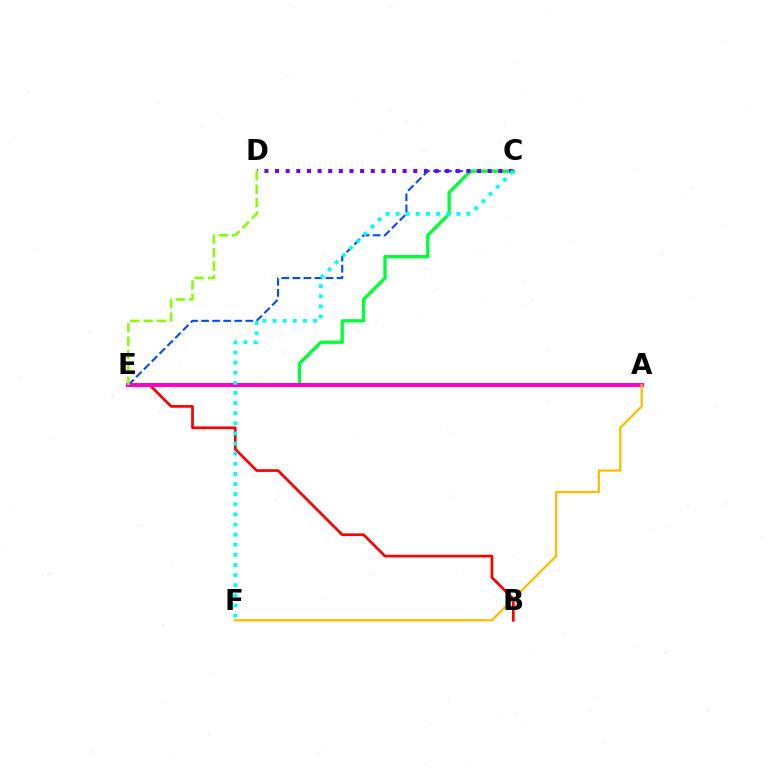{('C', 'E'): [{'color': '#004bff', 'line_style': 'dashed', 'thickness': 1.5}, {'color': '#00ff39', 'line_style': 'solid', 'thickness': 2.4}], ('B', 'E'): [{'color': '#ff0000', 'line_style': 'solid', 'thickness': 1.94}], ('A', 'E'): [{'color': '#ff00cf', 'line_style': 'solid', 'thickness': 2.88}], ('C', 'D'): [{'color': '#7200ff', 'line_style': 'dotted', 'thickness': 2.89}], ('C', 'F'): [{'color': '#00fff6', 'line_style': 'dotted', 'thickness': 2.75}], ('A', 'F'): [{'color': '#ffbd00', 'line_style': 'solid', 'thickness': 1.64}], ('D', 'E'): [{'color': '#84ff00', 'line_style': 'dashed', 'thickness': 1.82}]}